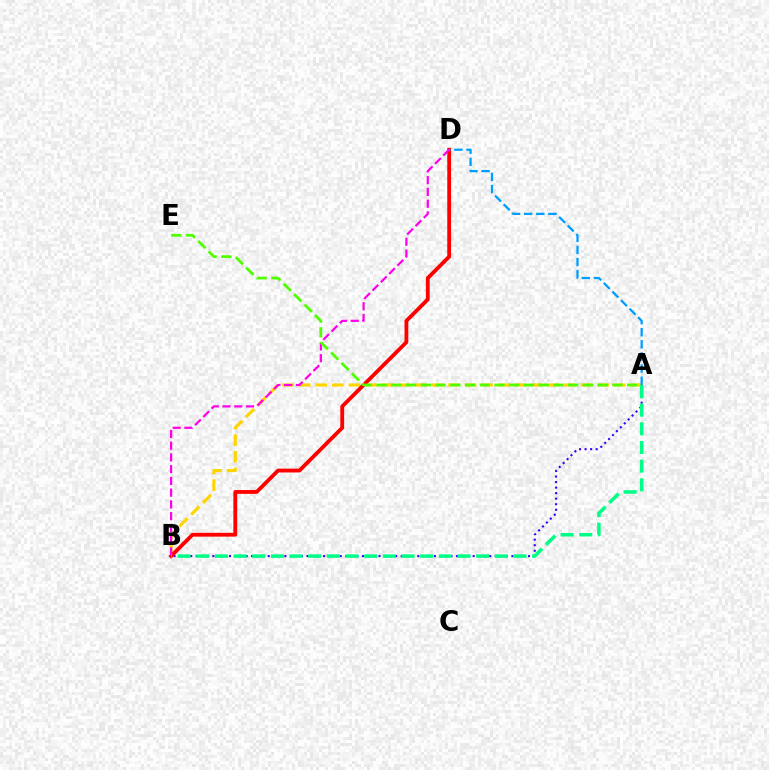{('A', 'B'): [{'color': '#ffd500', 'line_style': 'dashed', 'thickness': 2.25}, {'color': '#3700ff', 'line_style': 'dotted', 'thickness': 1.5}, {'color': '#00ff86', 'line_style': 'dashed', 'thickness': 2.54}], ('B', 'D'): [{'color': '#ff0000', 'line_style': 'solid', 'thickness': 2.75}, {'color': '#ff00ed', 'line_style': 'dashed', 'thickness': 1.6}], ('A', 'D'): [{'color': '#009eff', 'line_style': 'dashed', 'thickness': 1.65}], ('A', 'E'): [{'color': '#4fff00', 'line_style': 'dashed', 'thickness': 2.0}]}